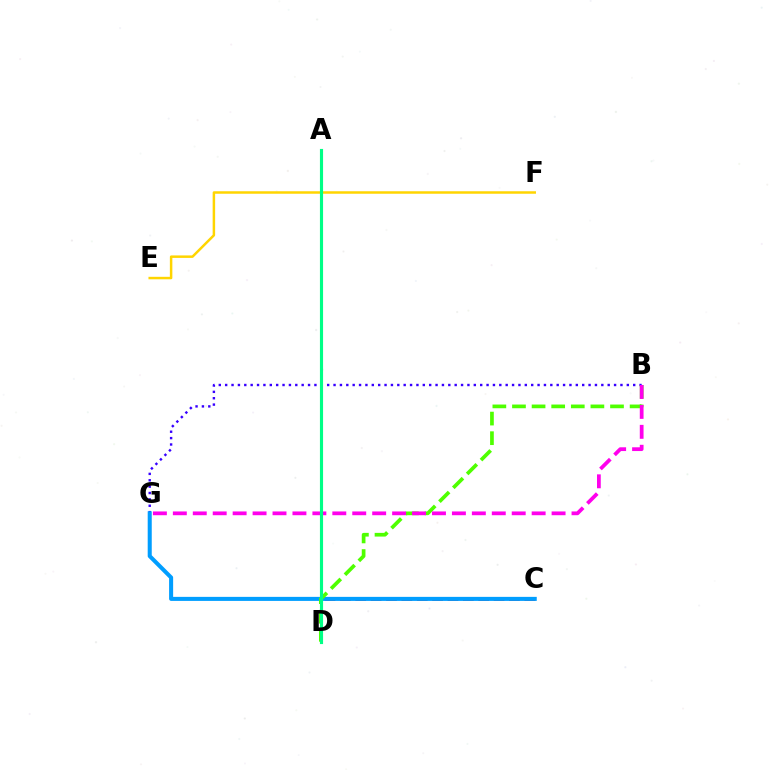{('E', 'F'): [{'color': '#ffd500', 'line_style': 'solid', 'thickness': 1.79}], ('B', 'G'): [{'color': '#3700ff', 'line_style': 'dotted', 'thickness': 1.73}, {'color': '#ff00ed', 'line_style': 'dashed', 'thickness': 2.71}], ('C', 'D'): [{'color': '#ff0000', 'line_style': 'dashed', 'thickness': 2.09}], ('C', 'G'): [{'color': '#009eff', 'line_style': 'solid', 'thickness': 2.91}], ('B', 'D'): [{'color': '#4fff00', 'line_style': 'dashed', 'thickness': 2.66}], ('A', 'D'): [{'color': '#00ff86', 'line_style': 'solid', 'thickness': 2.26}]}